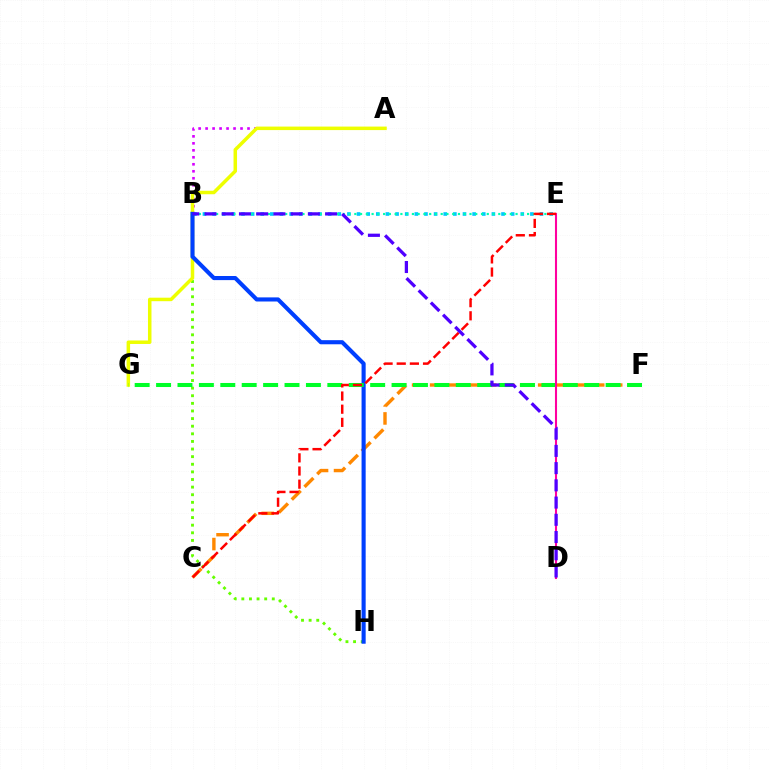{('A', 'B'): [{'color': '#d600ff', 'line_style': 'dotted', 'thickness': 1.9}], ('B', 'E'): [{'color': '#00c7ff', 'line_style': 'dotted', 'thickness': 2.62}, {'color': '#00ffaf', 'line_style': 'dotted', 'thickness': 1.56}], ('C', 'F'): [{'color': '#ff8800', 'line_style': 'dashed', 'thickness': 2.45}], ('B', 'H'): [{'color': '#66ff00', 'line_style': 'dotted', 'thickness': 2.07}, {'color': '#003fff', 'line_style': 'solid', 'thickness': 2.96}], ('A', 'G'): [{'color': '#eeff00', 'line_style': 'solid', 'thickness': 2.52}], ('F', 'G'): [{'color': '#00ff27', 'line_style': 'dashed', 'thickness': 2.91}], ('D', 'E'): [{'color': '#ff00a0', 'line_style': 'solid', 'thickness': 1.5}], ('C', 'E'): [{'color': '#ff0000', 'line_style': 'dashed', 'thickness': 1.79}], ('B', 'D'): [{'color': '#4f00ff', 'line_style': 'dashed', 'thickness': 2.34}]}